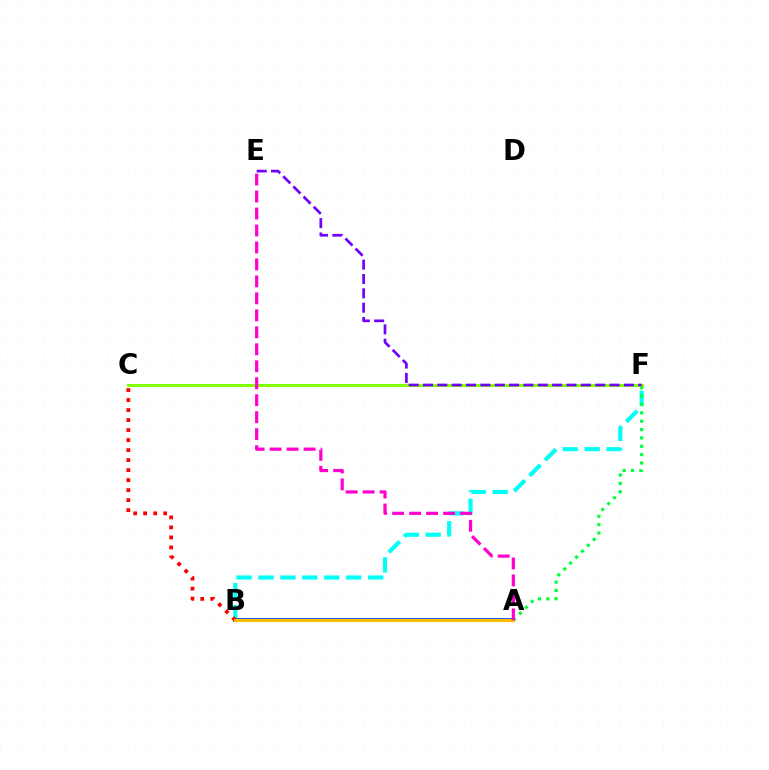{('B', 'F'): [{'color': '#00fff6', 'line_style': 'dashed', 'thickness': 2.98}], ('A', 'B'): [{'color': '#004bff', 'line_style': 'solid', 'thickness': 2.81}, {'color': '#ffbd00', 'line_style': 'solid', 'thickness': 2.31}], ('A', 'F'): [{'color': '#00ff39', 'line_style': 'dotted', 'thickness': 2.27}], ('B', 'C'): [{'color': '#ff0000', 'line_style': 'dotted', 'thickness': 2.72}], ('C', 'F'): [{'color': '#84ff00', 'line_style': 'solid', 'thickness': 2.15}], ('E', 'F'): [{'color': '#7200ff', 'line_style': 'dashed', 'thickness': 1.95}], ('A', 'E'): [{'color': '#ff00cf', 'line_style': 'dashed', 'thickness': 2.31}]}